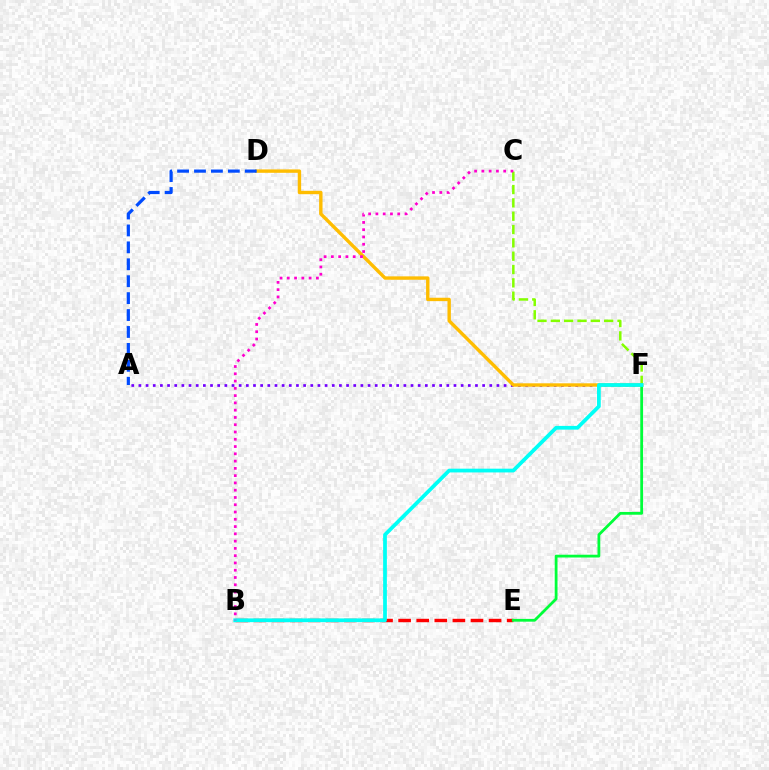{('A', 'F'): [{'color': '#7200ff', 'line_style': 'dotted', 'thickness': 1.95}], ('C', 'F'): [{'color': '#84ff00', 'line_style': 'dashed', 'thickness': 1.81}], ('B', 'E'): [{'color': '#ff0000', 'line_style': 'dashed', 'thickness': 2.46}], ('D', 'F'): [{'color': '#ffbd00', 'line_style': 'solid', 'thickness': 2.44}], ('A', 'D'): [{'color': '#004bff', 'line_style': 'dashed', 'thickness': 2.3}], ('E', 'F'): [{'color': '#00ff39', 'line_style': 'solid', 'thickness': 2.0}], ('B', 'F'): [{'color': '#00fff6', 'line_style': 'solid', 'thickness': 2.7}], ('B', 'C'): [{'color': '#ff00cf', 'line_style': 'dotted', 'thickness': 1.98}]}